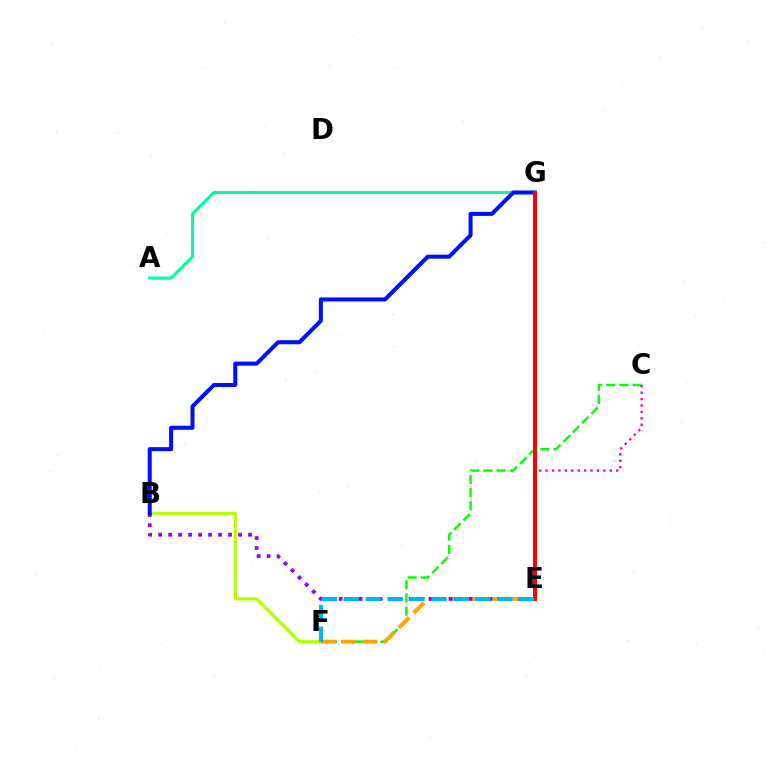{('C', 'F'): [{'color': '#08ff00', 'line_style': 'dashed', 'thickness': 1.78}], ('B', 'F'): [{'color': '#b3ff00', 'line_style': 'solid', 'thickness': 2.27}], ('E', 'F'): [{'color': '#ffa500', 'line_style': 'dashed', 'thickness': 2.84}, {'color': '#00b5ff', 'line_style': 'dashed', 'thickness': 2.98}], ('B', 'E'): [{'color': '#9b00ff', 'line_style': 'dotted', 'thickness': 2.71}], ('A', 'G'): [{'color': '#00ff9d', 'line_style': 'solid', 'thickness': 2.23}], ('C', 'E'): [{'color': '#ff00bd', 'line_style': 'dotted', 'thickness': 1.74}], ('B', 'G'): [{'color': '#0010ff', 'line_style': 'solid', 'thickness': 2.91}], ('E', 'G'): [{'color': '#ff0000', 'line_style': 'solid', 'thickness': 2.86}]}